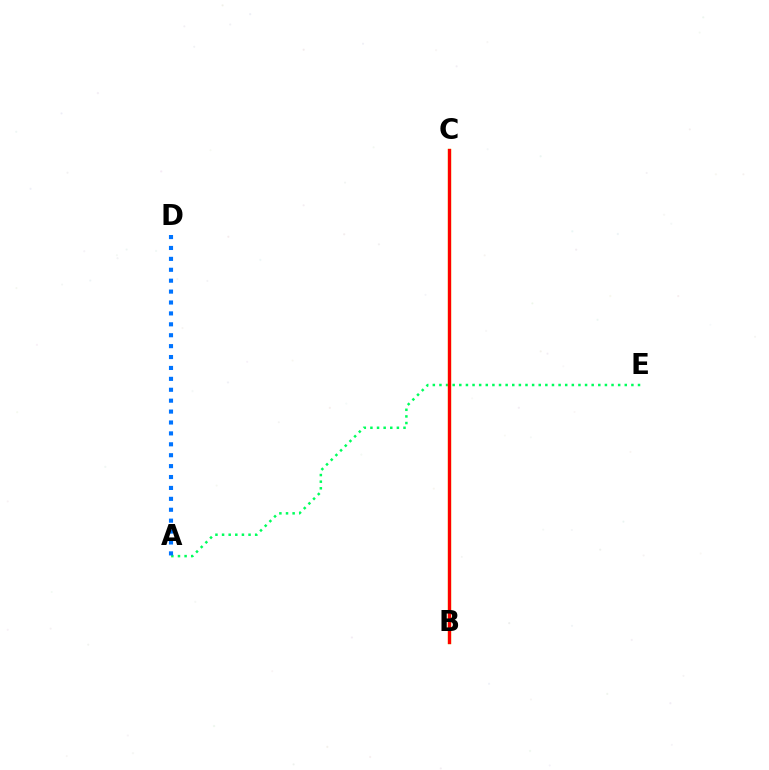{('A', 'E'): [{'color': '#00ff5c', 'line_style': 'dotted', 'thickness': 1.8}], ('B', 'C'): [{'color': '#b900ff', 'line_style': 'dashed', 'thickness': 1.89}, {'color': '#d1ff00', 'line_style': 'solid', 'thickness': 2.41}, {'color': '#ff0000', 'line_style': 'solid', 'thickness': 2.36}], ('A', 'D'): [{'color': '#0074ff', 'line_style': 'dotted', 'thickness': 2.96}]}